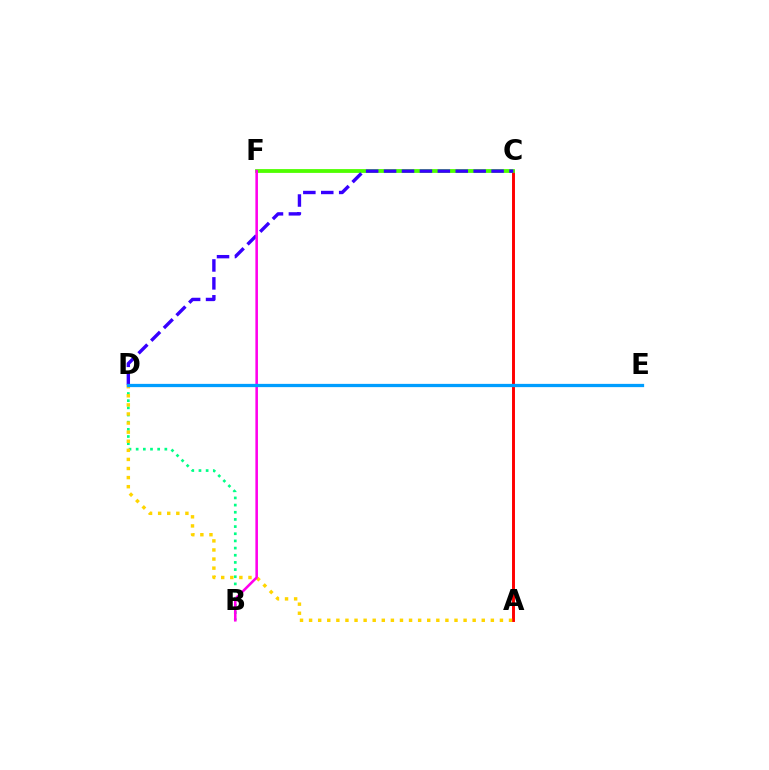{('A', 'C'): [{'color': '#ff0000', 'line_style': 'solid', 'thickness': 2.11}], ('B', 'D'): [{'color': '#00ff86', 'line_style': 'dotted', 'thickness': 1.95}], ('A', 'D'): [{'color': '#ffd500', 'line_style': 'dotted', 'thickness': 2.47}], ('C', 'F'): [{'color': '#4fff00', 'line_style': 'solid', 'thickness': 2.74}], ('C', 'D'): [{'color': '#3700ff', 'line_style': 'dashed', 'thickness': 2.43}], ('B', 'F'): [{'color': '#ff00ed', 'line_style': 'solid', 'thickness': 1.85}], ('D', 'E'): [{'color': '#009eff', 'line_style': 'solid', 'thickness': 2.35}]}